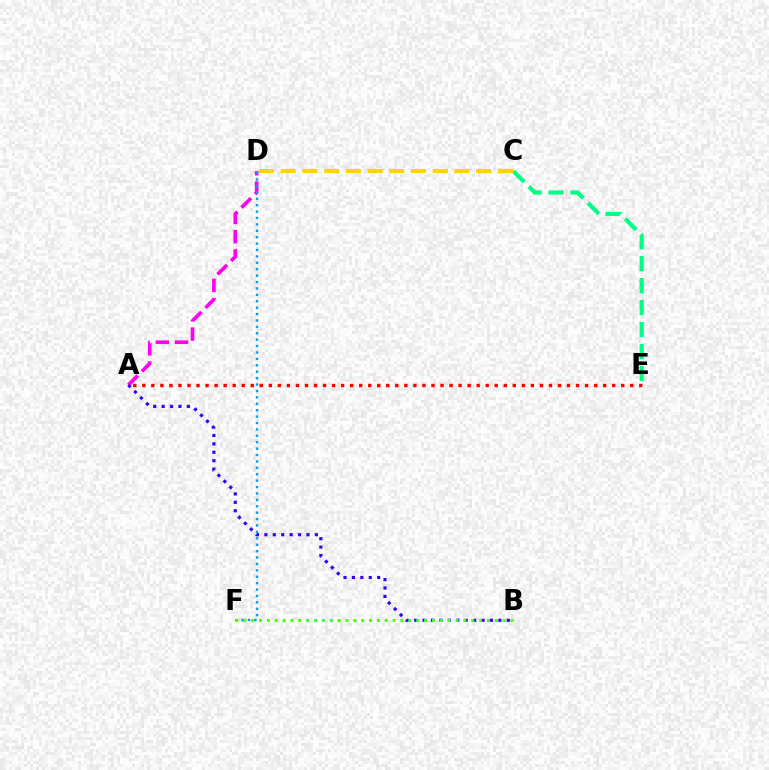{('A', 'D'): [{'color': '#ff00ed', 'line_style': 'dashed', 'thickness': 2.61}], ('A', 'E'): [{'color': '#ff0000', 'line_style': 'dotted', 'thickness': 2.45}], ('C', 'E'): [{'color': '#00ff86', 'line_style': 'dashed', 'thickness': 2.98}], ('C', 'D'): [{'color': '#ffd500', 'line_style': 'dashed', 'thickness': 2.95}], ('D', 'F'): [{'color': '#009eff', 'line_style': 'dotted', 'thickness': 1.74}], ('A', 'B'): [{'color': '#3700ff', 'line_style': 'dotted', 'thickness': 2.29}], ('B', 'F'): [{'color': '#4fff00', 'line_style': 'dotted', 'thickness': 2.14}]}